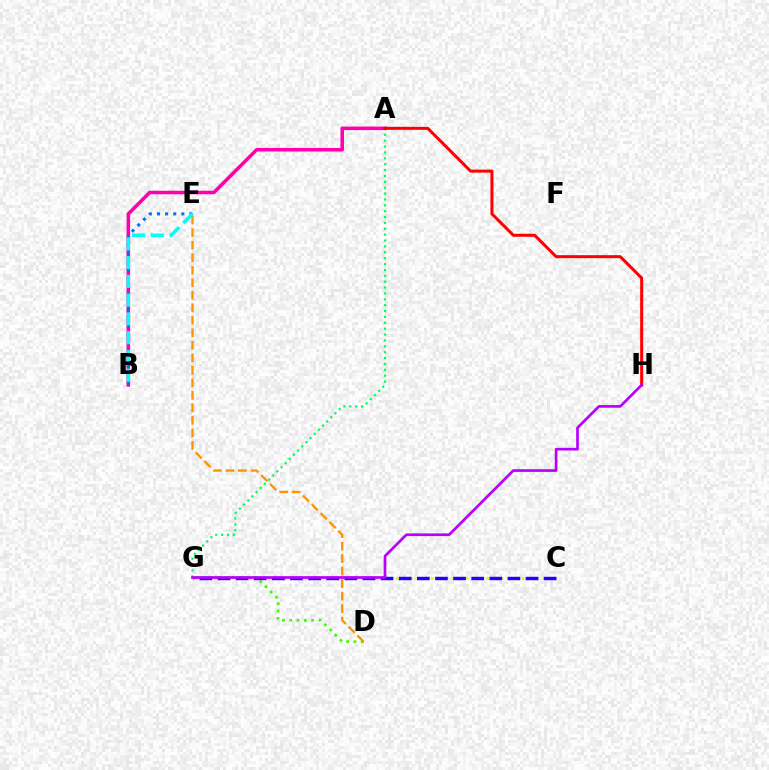{('C', 'G'): [{'color': '#d1ff00', 'line_style': 'dotted', 'thickness': 1.9}, {'color': '#2500ff', 'line_style': 'dashed', 'thickness': 2.46}], ('D', 'G'): [{'color': '#3dff00', 'line_style': 'dotted', 'thickness': 1.98}], ('A', 'G'): [{'color': '#00ff5c', 'line_style': 'dotted', 'thickness': 1.6}], ('A', 'B'): [{'color': '#ff00ac', 'line_style': 'solid', 'thickness': 2.55}], ('D', 'E'): [{'color': '#ff9400', 'line_style': 'dashed', 'thickness': 1.7}], ('B', 'E'): [{'color': '#0074ff', 'line_style': 'dotted', 'thickness': 2.21}, {'color': '#00fff6', 'line_style': 'dashed', 'thickness': 2.55}], ('A', 'H'): [{'color': '#ff0000', 'line_style': 'solid', 'thickness': 2.17}], ('G', 'H'): [{'color': '#b900ff', 'line_style': 'solid', 'thickness': 1.93}]}